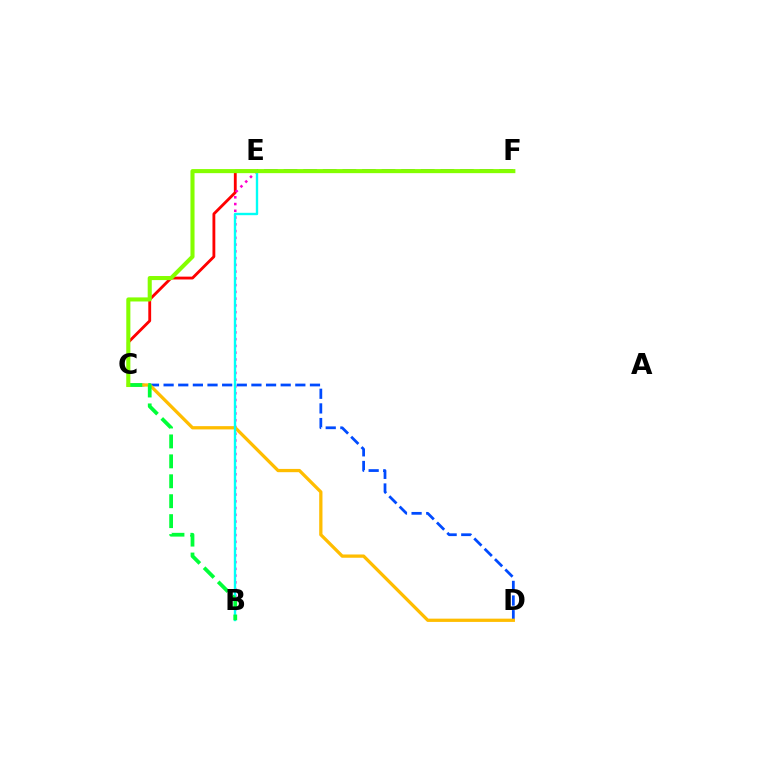{('C', 'E'): [{'color': '#ff0000', 'line_style': 'solid', 'thickness': 2.04}], ('E', 'F'): [{'color': '#7200ff', 'line_style': 'dashed', 'thickness': 2.66}], ('C', 'D'): [{'color': '#004bff', 'line_style': 'dashed', 'thickness': 1.99}, {'color': '#ffbd00', 'line_style': 'solid', 'thickness': 2.35}], ('B', 'E'): [{'color': '#ff00cf', 'line_style': 'dotted', 'thickness': 1.84}, {'color': '#00fff6', 'line_style': 'solid', 'thickness': 1.71}], ('B', 'C'): [{'color': '#00ff39', 'line_style': 'dashed', 'thickness': 2.71}], ('C', 'F'): [{'color': '#84ff00', 'line_style': 'solid', 'thickness': 2.94}]}